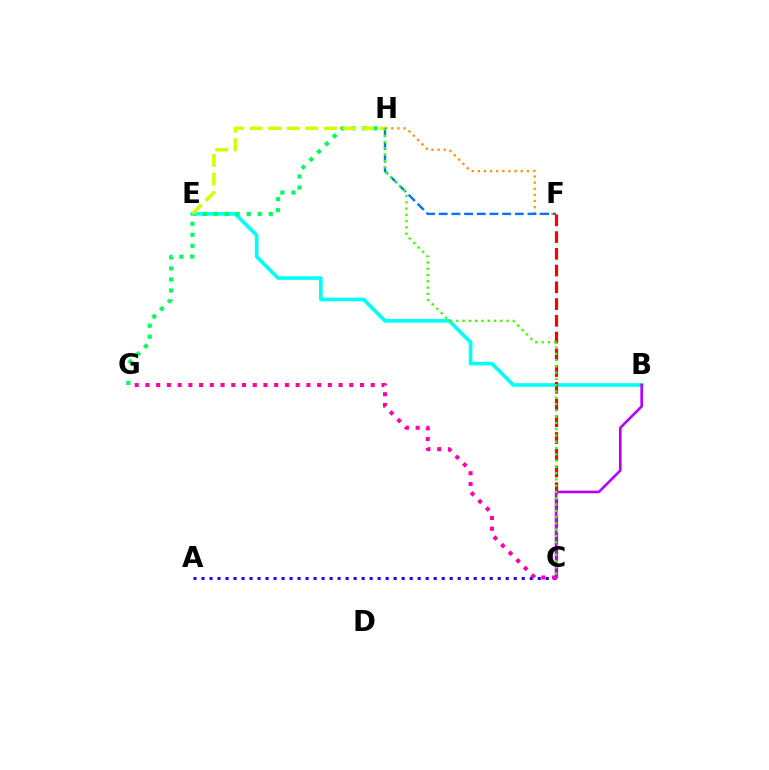{('A', 'C'): [{'color': '#2500ff', 'line_style': 'dotted', 'thickness': 2.18}], ('F', 'H'): [{'color': '#ff9400', 'line_style': 'dotted', 'thickness': 1.67}, {'color': '#0074ff', 'line_style': 'dashed', 'thickness': 1.72}], ('B', 'E'): [{'color': '#00fff6', 'line_style': 'solid', 'thickness': 2.61}], ('C', 'F'): [{'color': '#ff0000', 'line_style': 'dashed', 'thickness': 2.27}], ('B', 'C'): [{'color': '#b900ff', 'line_style': 'solid', 'thickness': 1.9}], ('G', 'H'): [{'color': '#00ff5c', 'line_style': 'dotted', 'thickness': 2.99}], ('E', 'H'): [{'color': '#d1ff00', 'line_style': 'dashed', 'thickness': 2.52}], ('C', 'G'): [{'color': '#ff00ac', 'line_style': 'dotted', 'thickness': 2.92}], ('C', 'H'): [{'color': '#3dff00', 'line_style': 'dotted', 'thickness': 1.71}]}